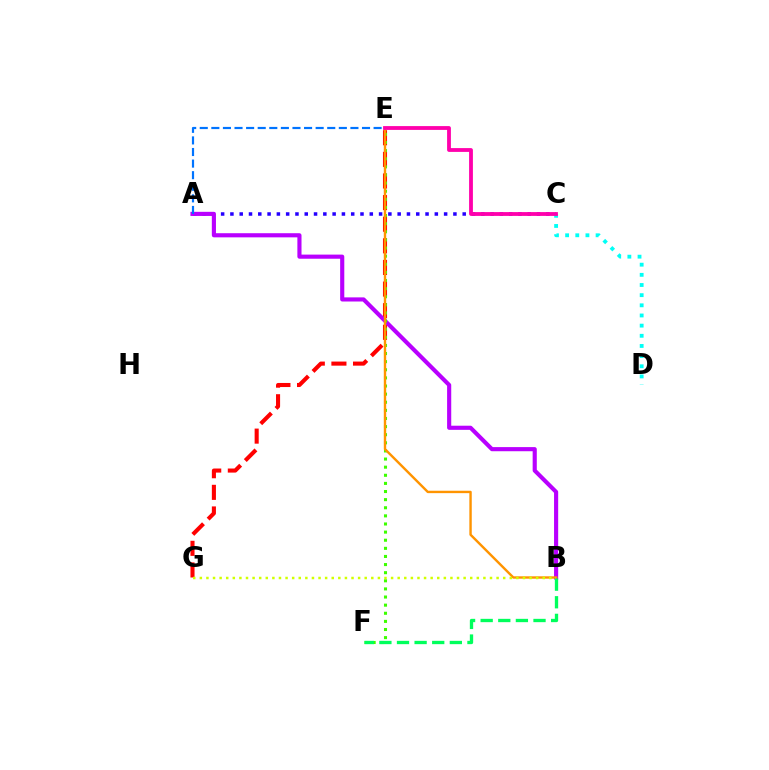{('A', 'C'): [{'color': '#2500ff', 'line_style': 'dotted', 'thickness': 2.52}], ('E', 'G'): [{'color': '#ff0000', 'line_style': 'dashed', 'thickness': 2.94}], ('A', 'B'): [{'color': '#b900ff', 'line_style': 'solid', 'thickness': 2.97}], ('C', 'D'): [{'color': '#00fff6', 'line_style': 'dotted', 'thickness': 2.76}], ('A', 'E'): [{'color': '#0074ff', 'line_style': 'dashed', 'thickness': 1.57}], ('E', 'F'): [{'color': '#3dff00', 'line_style': 'dotted', 'thickness': 2.21}], ('B', 'E'): [{'color': '#ff9400', 'line_style': 'solid', 'thickness': 1.73}], ('B', 'F'): [{'color': '#00ff5c', 'line_style': 'dashed', 'thickness': 2.39}], ('C', 'E'): [{'color': '#ff00ac', 'line_style': 'solid', 'thickness': 2.75}], ('B', 'G'): [{'color': '#d1ff00', 'line_style': 'dotted', 'thickness': 1.79}]}